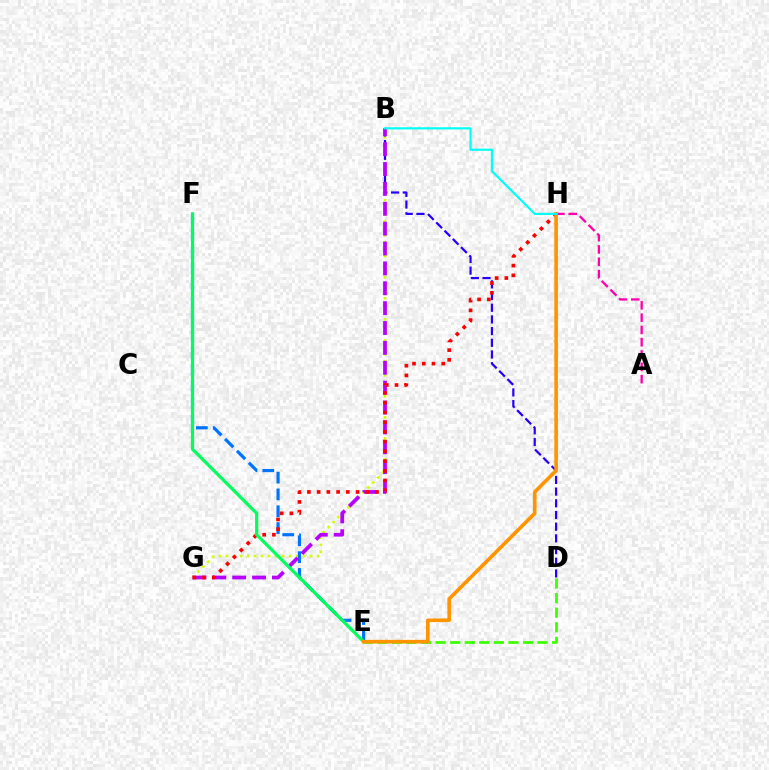{('B', 'G'): [{'color': '#d1ff00', 'line_style': 'dotted', 'thickness': 1.9}, {'color': '#b900ff', 'line_style': 'dashed', 'thickness': 2.7}], ('E', 'F'): [{'color': '#0074ff', 'line_style': 'dashed', 'thickness': 2.29}, {'color': '#00ff5c', 'line_style': 'solid', 'thickness': 2.29}], ('B', 'D'): [{'color': '#2500ff', 'line_style': 'dashed', 'thickness': 1.59}], ('D', 'E'): [{'color': '#3dff00', 'line_style': 'dashed', 'thickness': 1.98}], ('G', 'H'): [{'color': '#ff0000', 'line_style': 'dotted', 'thickness': 2.64}], ('A', 'H'): [{'color': '#ff00ac', 'line_style': 'dashed', 'thickness': 1.67}], ('E', 'H'): [{'color': '#ff9400', 'line_style': 'solid', 'thickness': 2.61}], ('B', 'H'): [{'color': '#00fff6', 'line_style': 'solid', 'thickness': 1.58}]}